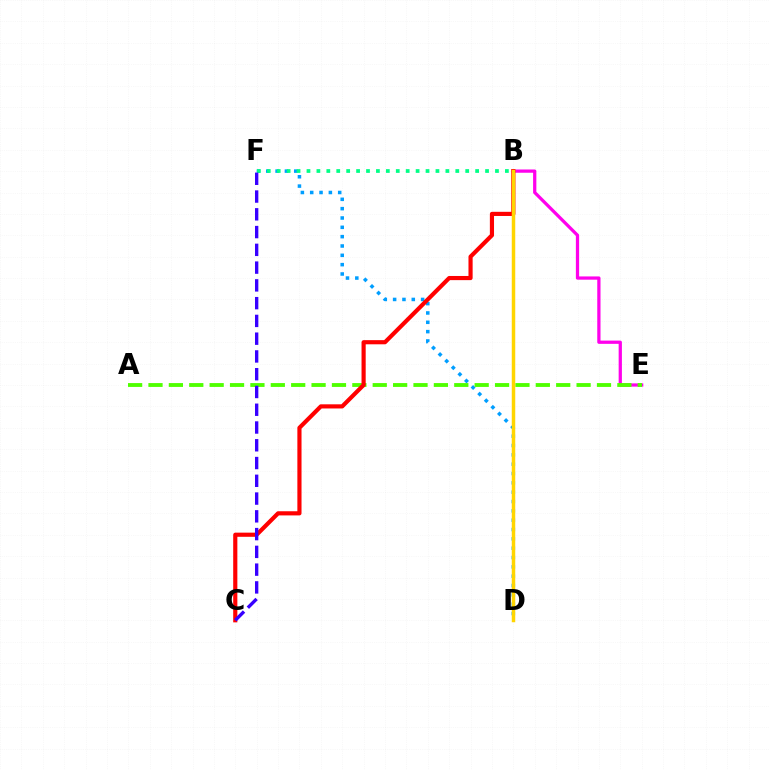{('D', 'F'): [{'color': '#009eff', 'line_style': 'dotted', 'thickness': 2.54}], ('B', 'E'): [{'color': '#ff00ed', 'line_style': 'solid', 'thickness': 2.34}], ('A', 'E'): [{'color': '#4fff00', 'line_style': 'dashed', 'thickness': 2.77}], ('B', 'F'): [{'color': '#00ff86', 'line_style': 'dotted', 'thickness': 2.7}], ('B', 'C'): [{'color': '#ff0000', 'line_style': 'solid', 'thickness': 2.99}], ('B', 'D'): [{'color': '#ffd500', 'line_style': 'solid', 'thickness': 2.5}], ('C', 'F'): [{'color': '#3700ff', 'line_style': 'dashed', 'thickness': 2.41}]}